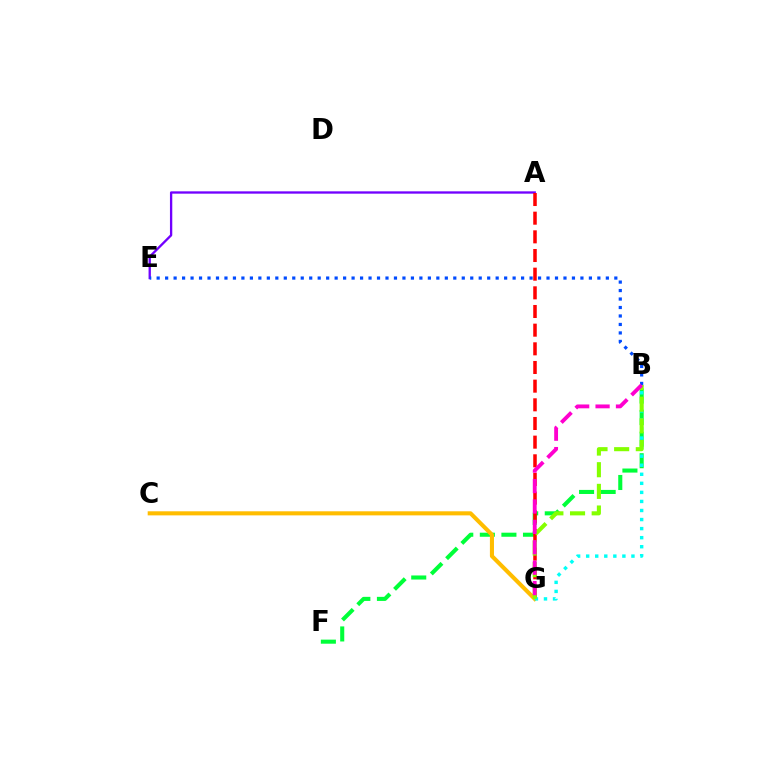{('A', 'E'): [{'color': '#7200ff', 'line_style': 'solid', 'thickness': 1.67}], ('B', 'F'): [{'color': '#00ff39', 'line_style': 'dashed', 'thickness': 2.93}], ('A', 'G'): [{'color': '#ff0000', 'line_style': 'dashed', 'thickness': 2.54}], ('C', 'G'): [{'color': '#ffbd00', 'line_style': 'solid', 'thickness': 2.93}], ('B', 'G'): [{'color': '#00fff6', 'line_style': 'dotted', 'thickness': 2.46}, {'color': '#84ff00', 'line_style': 'dashed', 'thickness': 2.94}, {'color': '#ff00cf', 'line_style': 'dashed', 'thickness': 2.77}], ('B', 'E'): [{'color': '#004bff', 'line_style': 'dotted', 'thickness': 2.3}]}